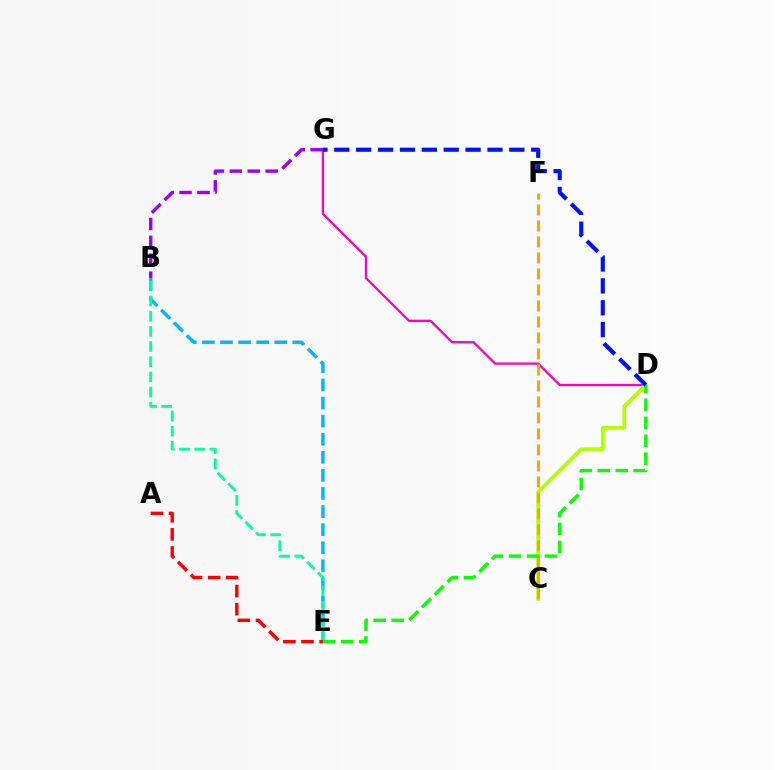{('B', 'E'): [{'color': '#00b5ff', 'line_style': 'dashed', 'thickness': 2.46}, {'color': '#00ff9d', 'line_style': 'dashed', 'thickness': 2.06}], ('A', 'E'): [{'color': '#ff0000', 'line_style': 'dashed', 'thickness': 2.46}], ('D', 'G'): [{'color': '#ff00bd', 'line_style': 'solid', 'thickness': 1.65}, {'color': '#0010ff', 'line_style': 'dashed', 'thickness': 2.97}], ('C', 'D'): [{'color': '#b3ff00', 'line_style': 'solid', 'thickness': 2.73}], ('C', 'F'): [{'color': '#ffa500', 'line_style': 'dashed', 'thickness': 2.17}], ('B', 'G'): [{'color': '#9b00ff', 'line_style': 'dashed', 'thickness': 2.43}], ('D', 'E'): [{'color': '#08ff00', 'line_style': 'dashed', 'thickness': 2.44}]}